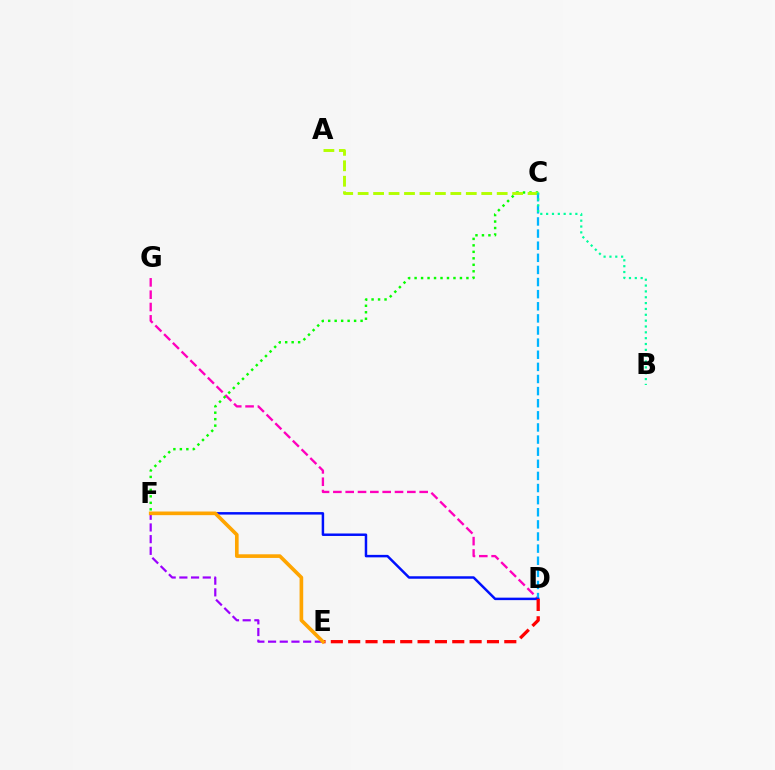{('D', 'G'): [{'color': '#ff00bd', 'line_style': 'dashed', 'thickness': 1.68}], ('E', 'F'): [{'color': '#9b00ff', 'line_style': 'dashed', 'thickness': 1.59}, {'color': '#ffa500', 'line_style': 'solid', 'thickness': 2.63}], ('C', 'F'): [{'color': '#08ff00', 'line_style': 'dotted', 'thickness': 1.76}], ('A', 'C'): [{'color': '#b3ff00', 'line_style': 'dashed', 'thickness': 2.1}], ('C', 'D'): [{'color': '#00b5ff', 'line_style': 'dashed', 'thickness': 1.65}], ('D', 'F'): [{'color': '#0010ff', 'line_style': 'solid', 'thickness': 1.78}], ('D', 'E'): [{'color': '#ff0000', 'line_style': 'dashed', 'thickness': 2.36}], ('B', 'C'): [{'color': '#00ff9d', 'line_style': 'dotted', 'thickness': 1.59}]}